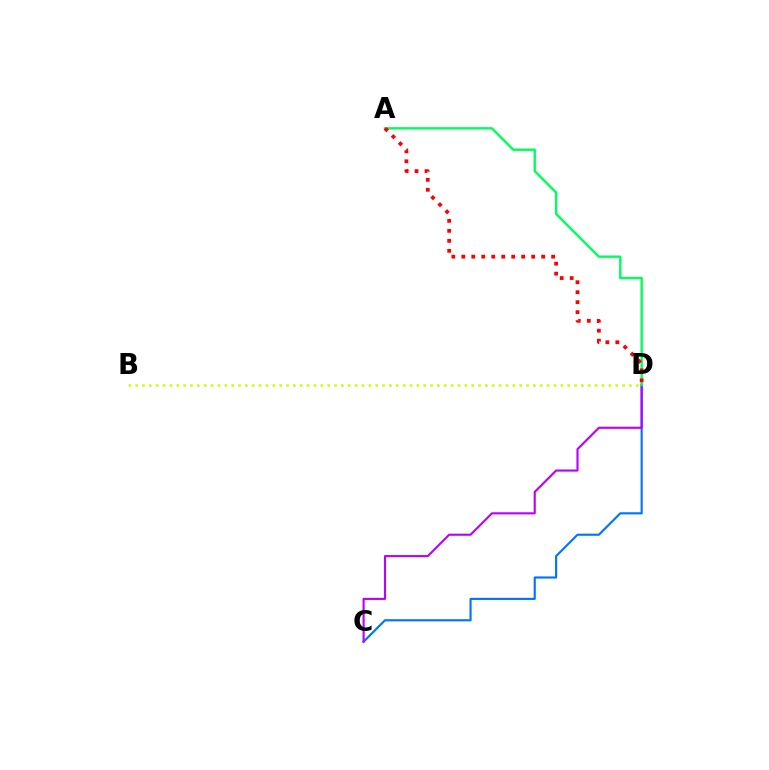{('C', 'D'): [{'color': '#0074ff', 'line_style': 'solid', 'thickness': 1.54}, {'color': '#b900ff', 'line_style': 'solid', 'thickness': 1.53}], ('A', 'D'): [{'color': '#00ff5c', 'line_style': 'solid', 'thickness': 1.72}, {'color': '#ff0000', 'line_style': 'dotted', 'thickness': 2.71}], ('B', 'D'): [{'color': '#d1ff00', 'line_style': 'dotted', 'thickness': 1.86}]}